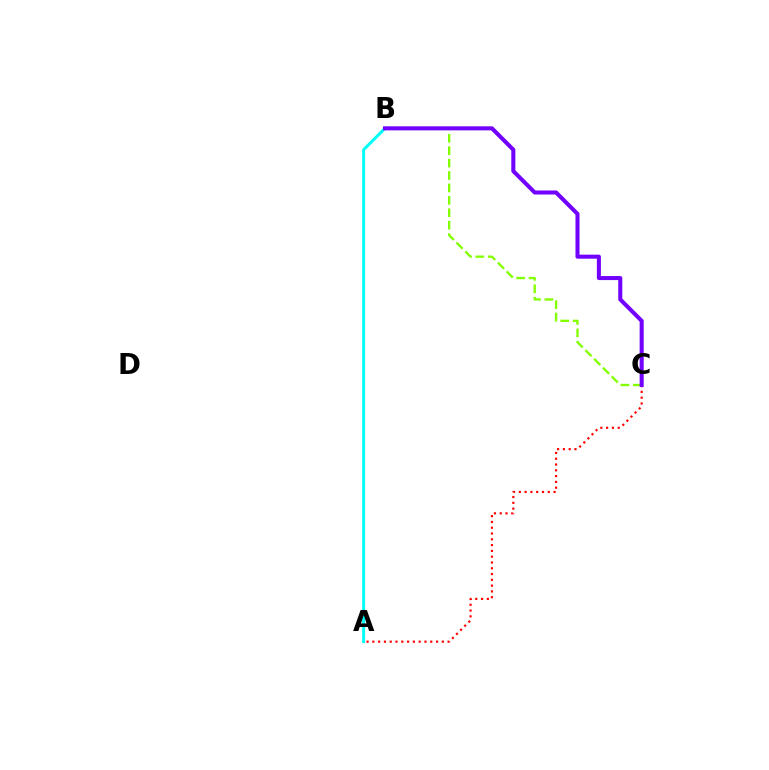{('A', 'B'): [{'color': '#00fff6', 'line_style': 'solid', 'thickness': 2.14}], ('B', 'C'): [{'color': '#84ff00', 'line_style': 'dashed', 'thickness': 1.69}, {'color': '#7200ff', 'line_style': 'solid', 'thickness': 2.91}], ('A', 'C'): [{'color': '#ff0000', 'line_style': 'dotted', 'thickness': 1.57}]}